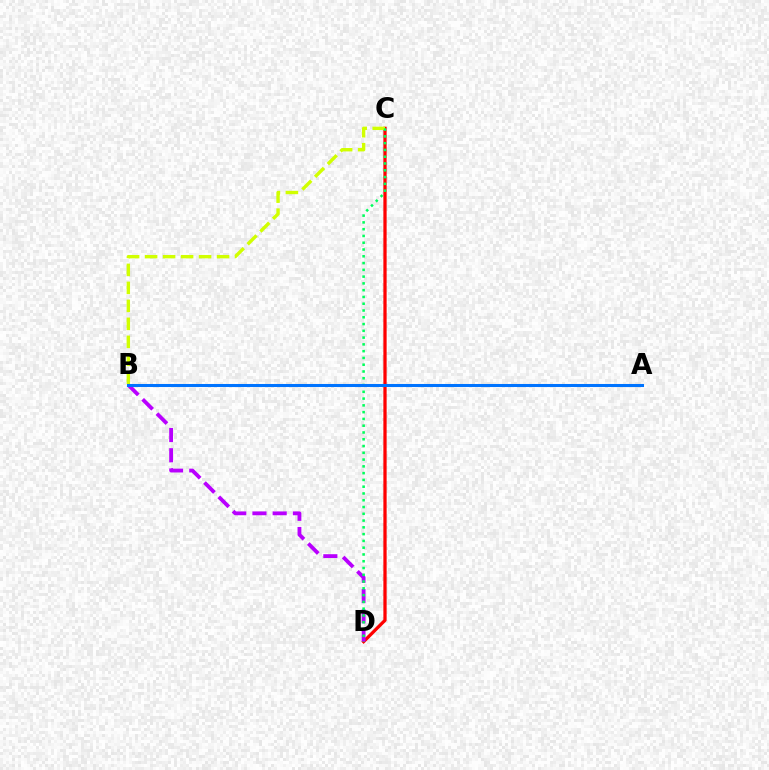{('C', 'D'): [{'color': '#ff0000', 'line_style': 'solid', 'thickness': 2.35}, {'color': '#00ff5c', 'line_style': 'dotted', 'thickness': 1.84}], ('B', 'C'): [{'color': '#d1ff00', 'line_style': 'dashed', 'thickness': 2.44}], ('B', 'D'): [{'color': '#b900ff', 'line_style': 'dashed', 'thickness': 2.75}], ('A', 'B'): [{'color': '#0074ff', 'line_style': 'solid', 'thickness': 2.19}]}